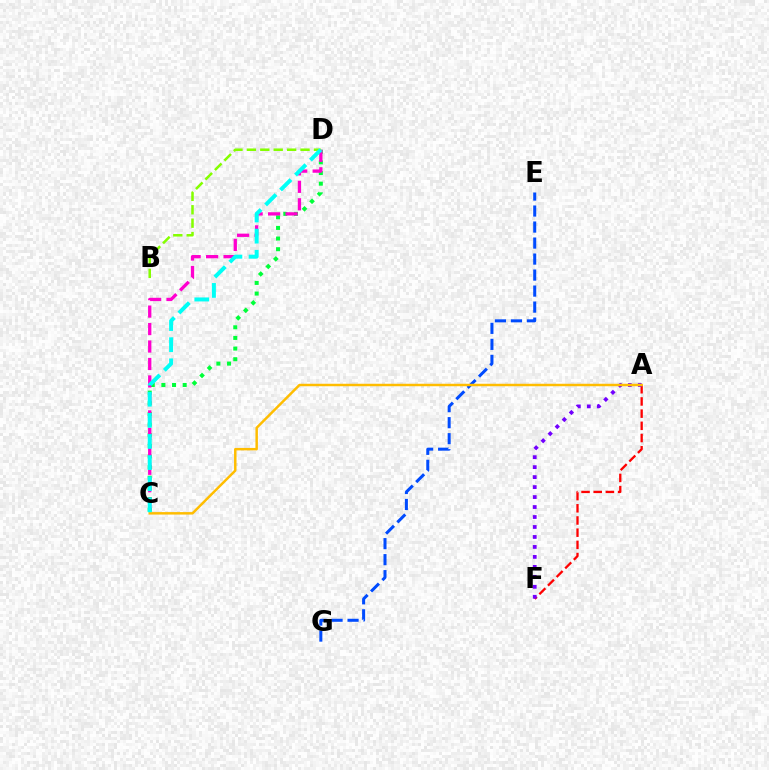{('A', 'F'): [{'color': '#ff0000', 'line_style': 'dashed', 'thickness': 1.66}, {'color': '#7200ff', 'line_style': 'dotted', 'thickness': 2.71}], ('C', 'D'): [{'color': '#00ff39', 'line_style': 'dotted', 'thickness': 2.89}, {'color': '#ff00cf', 'line_style': 'dashed', 'thickness': 2.37}, {'color': '#00fff6', 'line_style': 'dashed', 'thickness': 2.87}], ('E', 'G'): [{'color': '#004bff', 'line_style': 'dashed', 'thickness': 2.17}], ('B', 'D'): [{'color': '#84ff00', 'line_style': 'dashed', 'thickness': 1.82}], ('A', 'C'): [{'color': '#ffbd00', 'line_style': 'solid', 'thickness': 1.78}]}